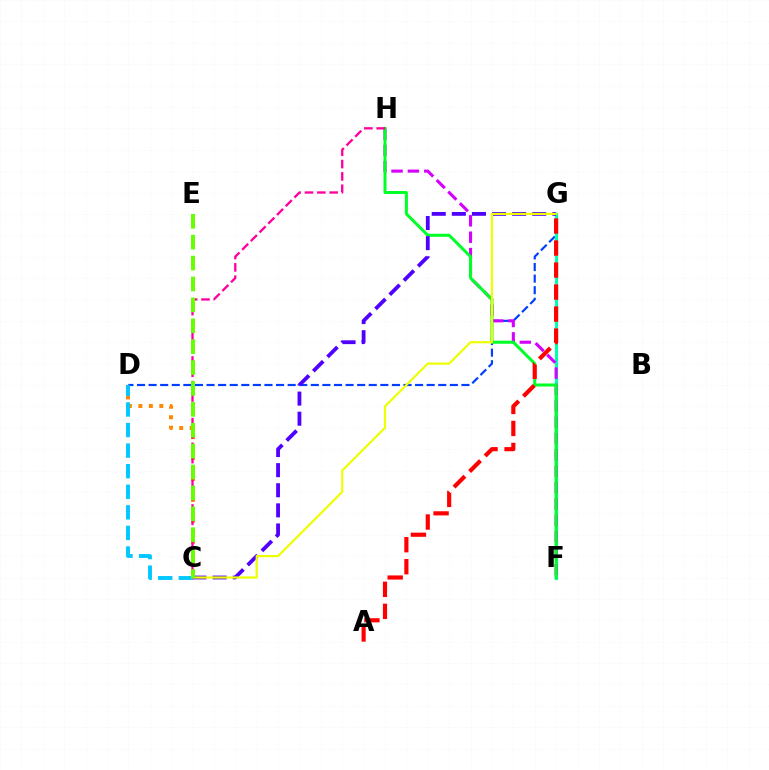{('D', 'G'): [{'color': '#003fff', 'line_style': 'dashed', 'thickness': 1.57}], ('F', 'G'): [{'color': '#00ffaf', 'line_style': 'solid', 'thickness': 2.24}], ('C', 'D'): [{'color': '#ff8800', 'line_style': 'dotted', 'thickness': 2.84}, {'color': '#00c7ff', 'line_style': 'dashed', 'thickness': 2.8}], ('F', 'H'): [{'color': '#d600ff', 'line_style': 'dashed', 'thickness': 2.22}, {'color': '#00ff27', 'line_style': 'solid', 'thickness': 2.17}], ('C', 'G'): [{'color': '#4f00ff', 'line_style': 'dashed', 'thickness': 2.73}, {'color': '#eeff00', 'line_style': 'solid', 'thickness': 1.58}], ('C', 'H'): [{'color': '#ff00a0', 'line_style': 'dashed', 'thickness': 1.68}], ('C', 'E'): [{'color': '#66ff00', 'line_style': 'dashed', 'thickness': 2.84}], ('A', 'G'): [{'color': '#ff0000', 'line_style': 'dashed', 'thickness': 2.99}]}